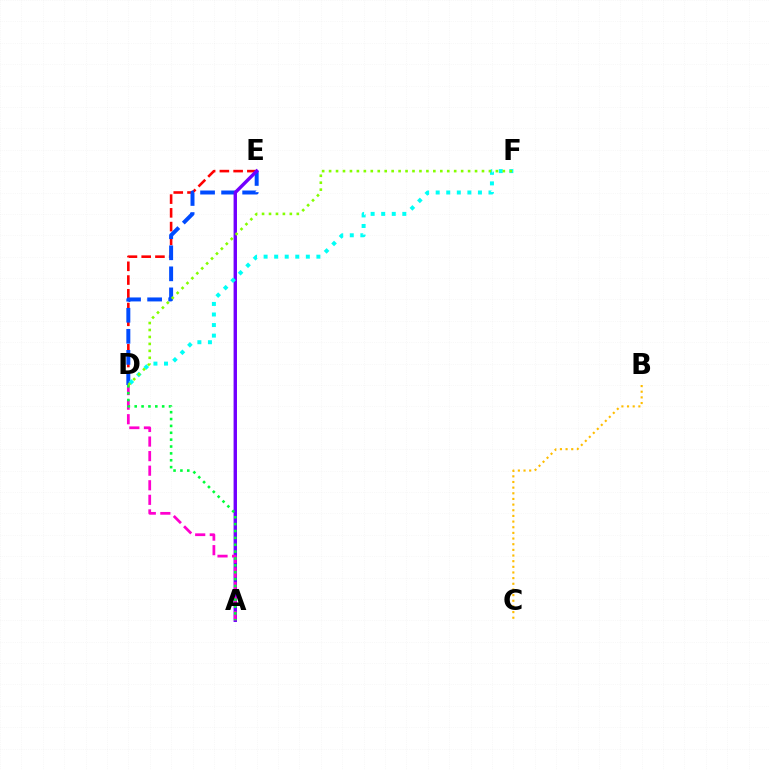{('D', 'E'): [{'color': '#ff0000', 'line_style': 'dashed', 'thickness': 1.87}, {'color': '#004bff', 'line_style': 'dashed', 'thickness': 2.86}], ('A', 'E'): [{'color': '#7200ff', 'line_style': 'solid', 'thickness': 2.45}], ('B', 'C'): [{'color': '#ffbd00', 'line_style': 'dotted', 'thickness': 1.54}], ('A', 'D'): [{'color': '#ff00cf', 'line_style': 'dashed', 'thickness': 1.98}, {'color': '#00ff39', 'line_style': 'dotted', 'thickness': 1.87}], ('D', 'F'): [{'color': '#00fff6', 'line_style': 'dotted', 'thickness': 2.87}, {'color': '#84ff00', 'line_style': 'dotted', 'thickness': 1.89}]}